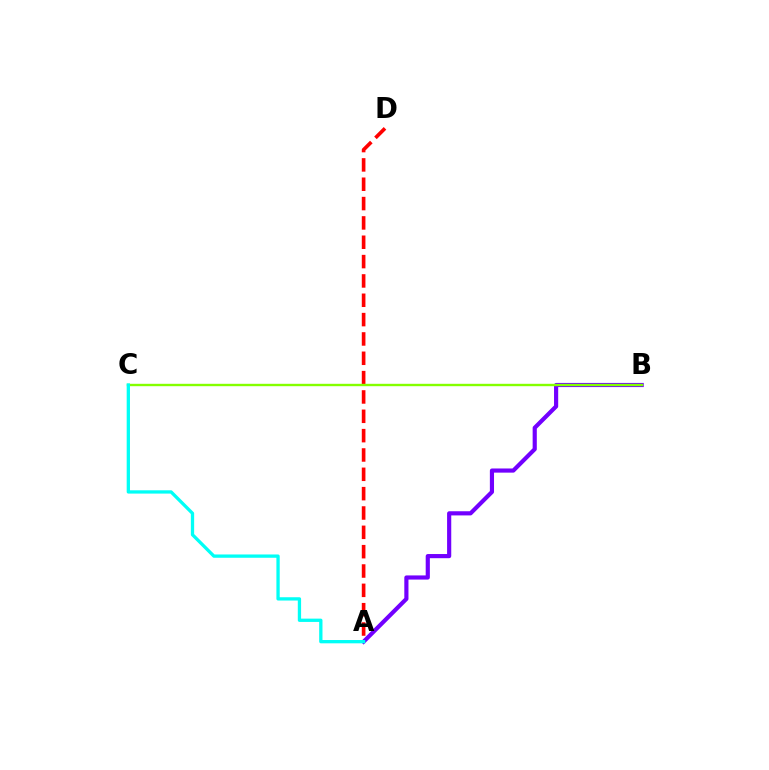{('A', 'B'): [{'color': '#7200ff', 'line_style': 'solid', 'thickness': 2.99}], ('A', 'D'): [{'color': '#ff0000', 'line_style': 'dashed', 'thickness': 2.63}], ('B', 'C'): [{'color': '#84ff00', 'line_style': 'solid', 'thickness': 1.72}], ('A', 'C'): [{'color': '#00fff6', 'line_style': 'solid', 'thickness': 2.37}]}